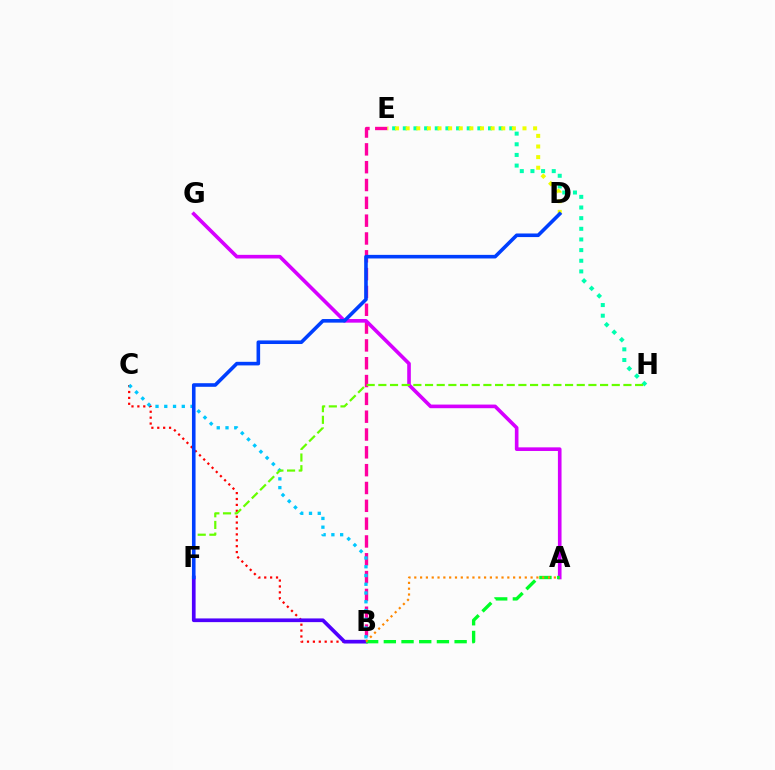{('E', 'H'): [{'color': '#00ffaf', 'line_style': 'dotted', 'thickness': 2.89}], ('B', 'E'): [{'color': '#ff00a0', 'line_style': 'dashed', 'thickness': 2.42}], ('A', 'G'): [{'color': '#d600ff', 'line_style': 'solid', 'thickness': 2.61}], ('B', 'C'): [{'color': '#ff0000', 'line_style': 'dotted', 'thickness': 1.6}, {'color': '#00c7ff', 'line_style': 'dotted', 'thickness': 2.38}], ('D', 'E'): [{'color': '#eeff00', 'line_style': 'dotted', 'thickness': 2.89}], ('B', 'F'): [{'color': '#4f00ff', 'line_style': 'solid', 'thickness': 2.66}], ('A', 'B'): [{'color': '#00ff27', 'line_style': 'dashed', 'thickness': 2.4}, {'color': '#ff8800', 'line_style': 'dotted', 'thickness': 1.58}], ('F', 'H'): [{'color': '#66ff00', 'line_style': 'dashed', 'thickness': 1.59}], ('D', 'F'): [{'color': '#003fff', 'line_style': 'solid', 'thickness': 2.59}]}